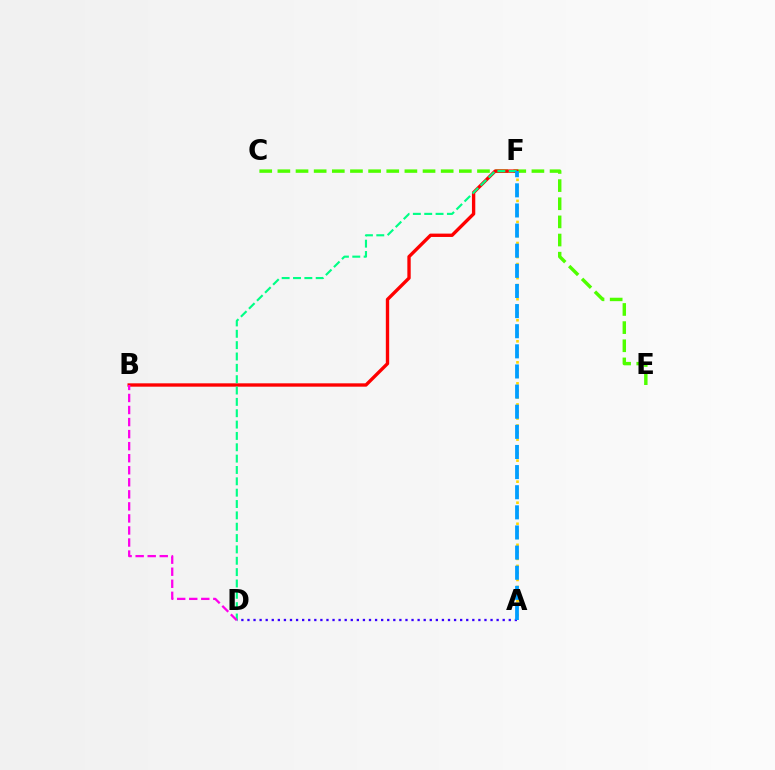{('C', 'E'): [{'color': '#4fff00', 'line_style': 'dashed', 'thickness': 2.47}], ('A', 'D'): [{'color': '#3700ff', 'line_style': 'dotted', 'thickness': 1.65}], ('B', 'F'): [{'color': '#ff0000', 'line_style': 'solid', 'thickness': 2.41}], ('D', 'F'): [{'color': '#00ff86', 'line_style': 'dashed', 'thickness': 1.54}], ('A', 'F'): [{'color': '#ffd500', 'line_style': 'dotted', 'thickness': 1.91}, {'color': '#009eff', 'line_style': 'dashed', 'thickness': 2.73}], ('B', 'D'): [{'color': '#ff00ed', 'line_style': 'dashed', 'thickness': 1.64}]}